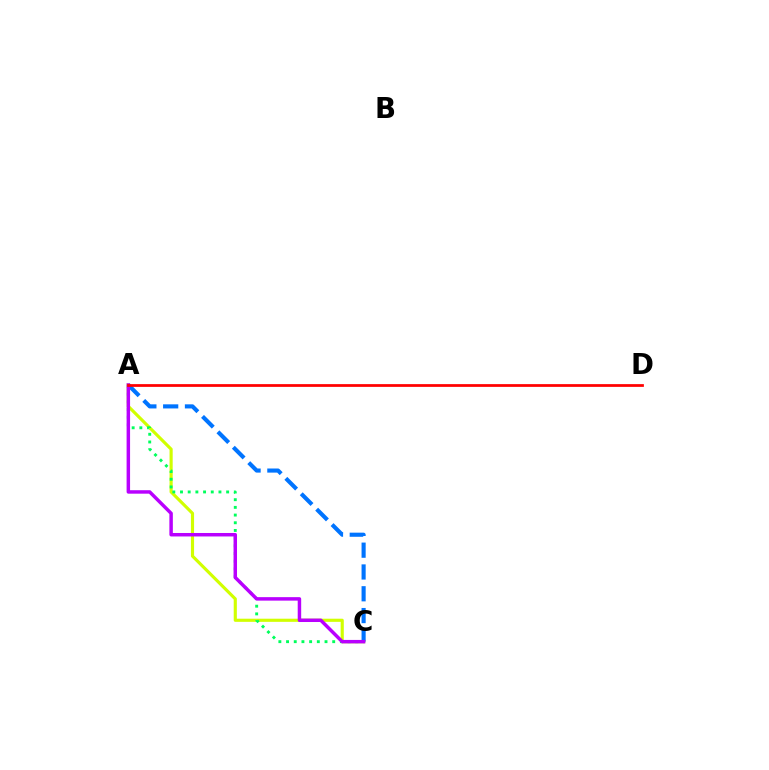{('A', 'C'): [{'color': '#0074ff', 'line_style': 'dashed', 'thickness': 2.96}, {'color': '#d1ff00', 'line_style': 'solid', 'thickness': 2.26}, {'color': '#00ff5c', 'line_style': 'dotted', 'thickness': 2.09}, {'color': '#b900ff', 'line_style': 'solid', 'thickness': 2.5}], ('A', 'D'): [{'color': '#ff0000', 'line_style': 'solid', 'thickness': 1.98}]}